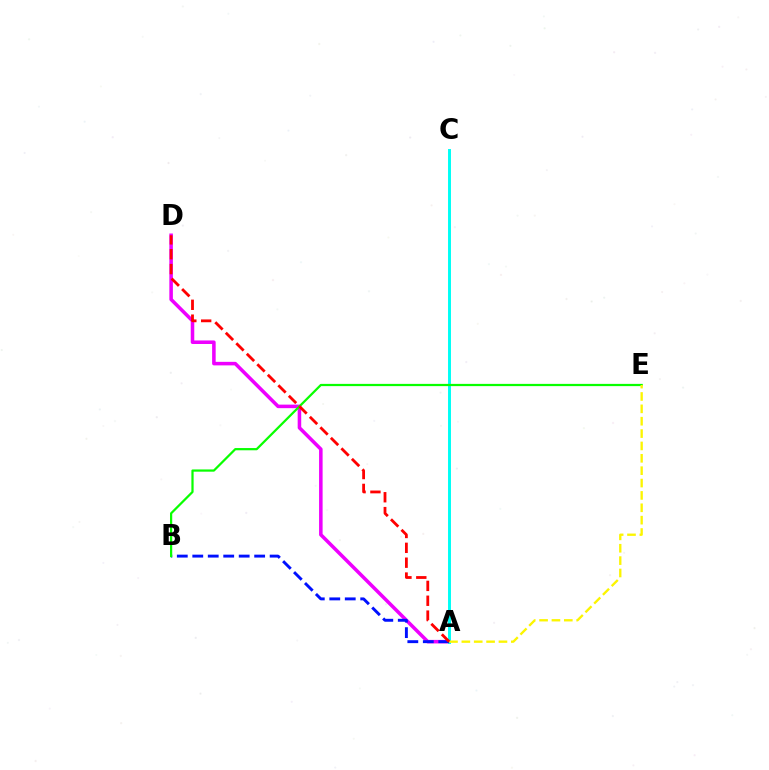{('A', 'D'): [{'color': '#ee00ff', 'line_style': 'solid', 'thickness': 2.55}, {'color': '#ff0000', 'line_style': 'dashed', 'thickness': 2.02}], ('A', 'C'): [{'color': '#00fff6', 'line_style': 'solid', 'thickness': 2.12}], ('A', 'B'): [{'color': '#0010ff', 'line_style': 'dashed', 'thickness': 2.1}], ('B', 'E'): [{'color': '#08ff00', 'line_style': 'solid', 'thickness': 1.61}], ('A', 'E'): [{'color': '#fcf500', 'line_style': 'dashed', 'thickness': 1.68}]}